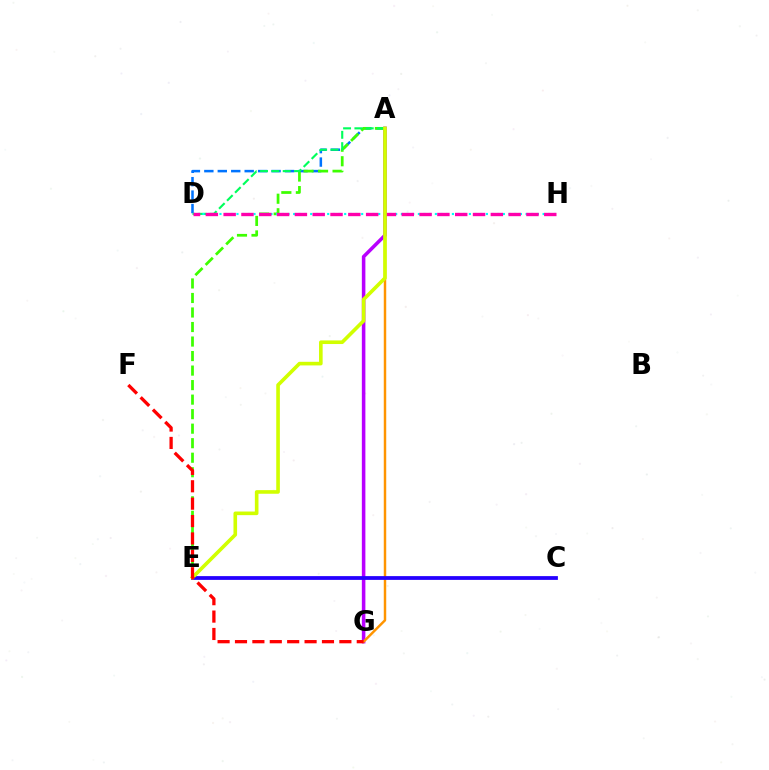{('A', 'D'): [{'color': '#0074ff', 'line_style': 'dashed', 'thickness': 1.83}, {'color': '#00ff5c', 'line_style': 'dashed', 'thickness': 1.54}], ('A', 'G'): [{'color': '#b900ff', 'line_style': 'solid', 'thickness': 2.55}, {'color': '#ff9400', 'line_style': 'solid', 'thickness': 1.77}], ('A', 'E'): [{'color': '#3dff00', 'line_style': 'dashed', 'thickness': 1.97}, {'color': '#d1ff00', 'line_style': 'solid', 'thickness': 2.61}], ('D', 'H'): [{'color': '#00fff6', 'line_style': 'dotted', 'thickness': 1.54}, {'color': '#ff00ac', 'line_style': 'dashed', 'thickness': 2.42}], ('C', 'E'): [{'color': '#2500ff', 'line_style': 'solid', 'thickness': 2.72}], ('F', 'G'): [{'color': '#ff0000', 'line_style': 'dashed', 'thickness': 2.36}]}